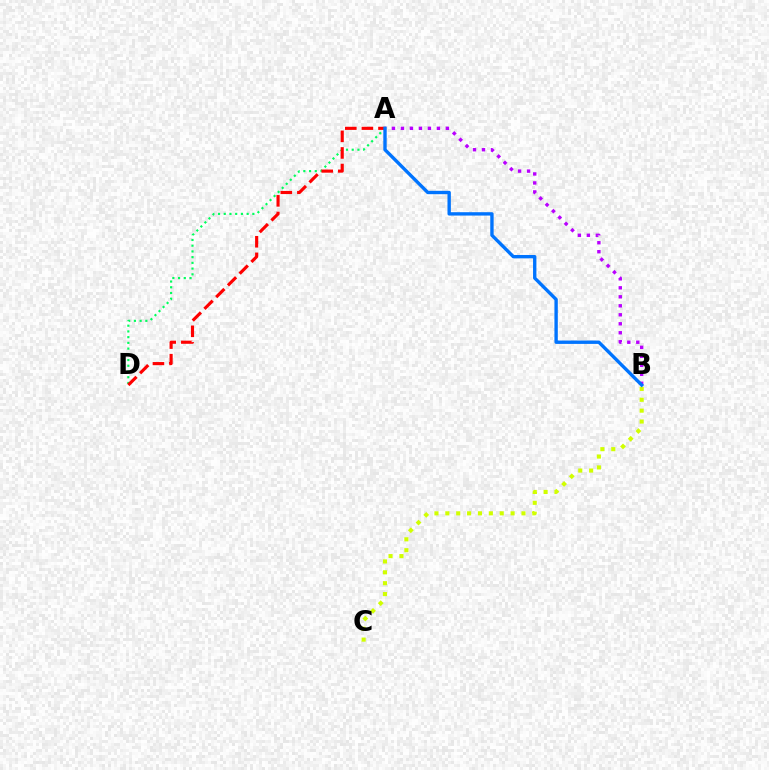{('A', 'B'): [{'color': '#b900ff', 'line_style': 'dotted', 'thickness': 2.44}, {'color': '#0074ff', 'line_style': 'solid', 'thickness': 2.43}], ('B', 'C'): [{'color': '#d1ff00', 'line_style': 'dotted', 'thickness': 2.96}], ('A', 'D'): [{'color': '#00ff5c', 'line_style': 'dotted', 'thickness': 1.56}, {'color': '#ff0000', 'line_style': 'dashed', 'thickness': 2.25}]}